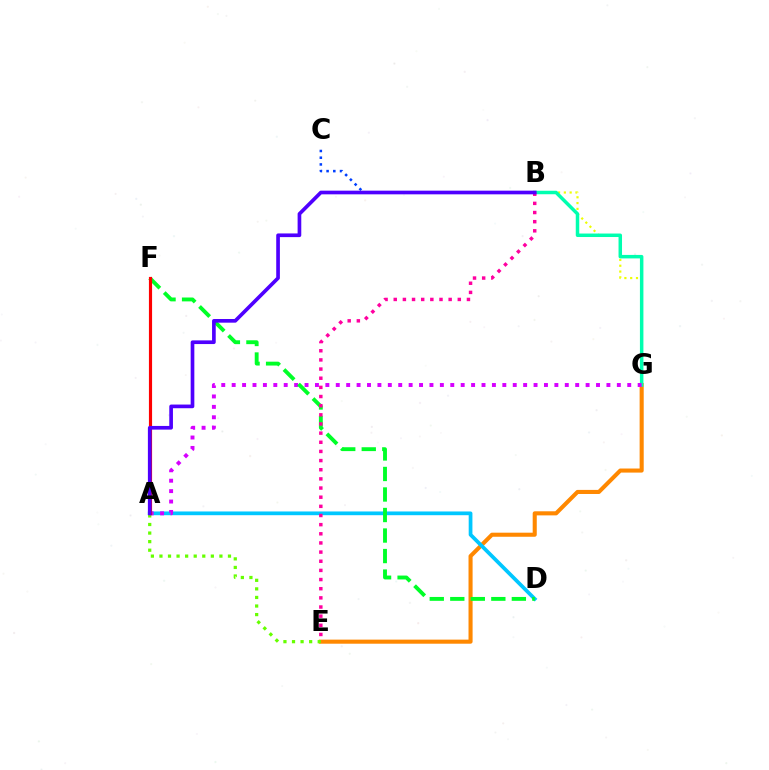{('E', 'G'): [{'color': '#ff8800', 'line_style': 'solid', 'thickness': 2.94}], ('B', 'G'): [{'color': '#eeff00', 'line_style': 'dotted', 'thickness': 1.58}, {'color': '#00ffaf', 'line_style': 'solid', 'thickness': 2.51}], ('A', 'D'): [{'color': '#00c7ff', 'line_style': 'solid', 'thickness': 2.69}], ('A', 'E'): [{'color': '#66ff00', 'line_style': 'dotted', 'thickness': 2.33}], ('A', 'G'): [{'color': '#d600ff', 'line_style': 'dotted', 'thickness': 2.83}], ('D', 'F'): [{'color': '#00ff27', 'line_style': 'dashed', 'thickness': 2.79}], ('A', 'F'): [{'color': '#ff0000', 'line_style': 'solid', 'thickness': 2.28}], ('B', 'C'): [{'color': '#003fff', 'line_style': 'dotted', 'thickness': 1.83}], ('B', 'E'): [{'color': '#ff00a0', 'line_style': 'dotted', 'thickness': 2.49}], ('A', 'B'): [{'color': '#4f00ff', 'line_style': 'solid', 'thickness': 2.64}]}